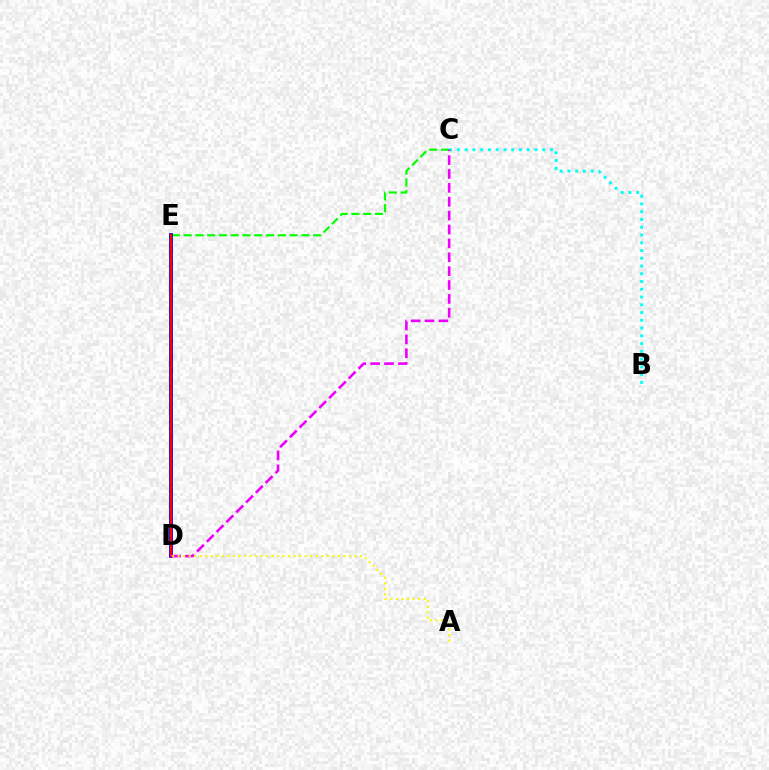{('B', 'C'): [{'color': '#00fff6', 'line_style': 'dotted', 'thickness': 2.11}], ('C', 'E'): [{'color': '#08ff00', 'line_style': 'dashed', 'thickness': 1.6}], ('D', 'E'): [{'color': '#0010ff', 'line_style': 'solid', 'thickness': 2.81}, {'color': '#ff0000', 'line_style': 'solid', 'thickness': 1.74}], ('C', 'D'): [{'color': '#ee00ff', 'line_style': 'dashed', 'thickness': 1.89}], ('A', 'D'): [{'color': '#fcf500', 'line_style': 'dotted', 'thickness': 1.5}]}